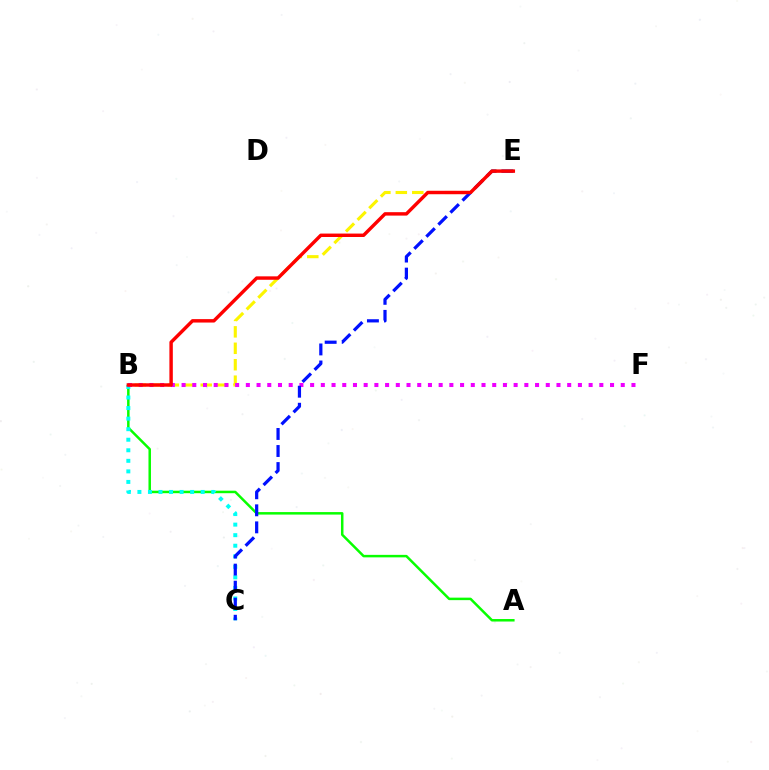{('B', 'E'): [{'color': '#fcf500', 'line_style': 'dashed', 'thickness': 2.23}, {'color': '#ff0000', 'line_style': 'solid', 'thickness': 2.47}], ('A', 'B'): [{'color': '#08ff00', 'line_style': 'solid', 'thickness': 1.8}], ('B', 'C'): [{'color': '#00fff6', 'line_style': 'dotted', 'thickness': 2.87}], ('B', 'F'): [{'color': '#ee00ff', 'line_style': 'dotted', 'thickness': 2.91}], ('C', 'E'): [{'color': '#0010ff', 'line_style': 'dashed', 'thickness': 2.32}]}